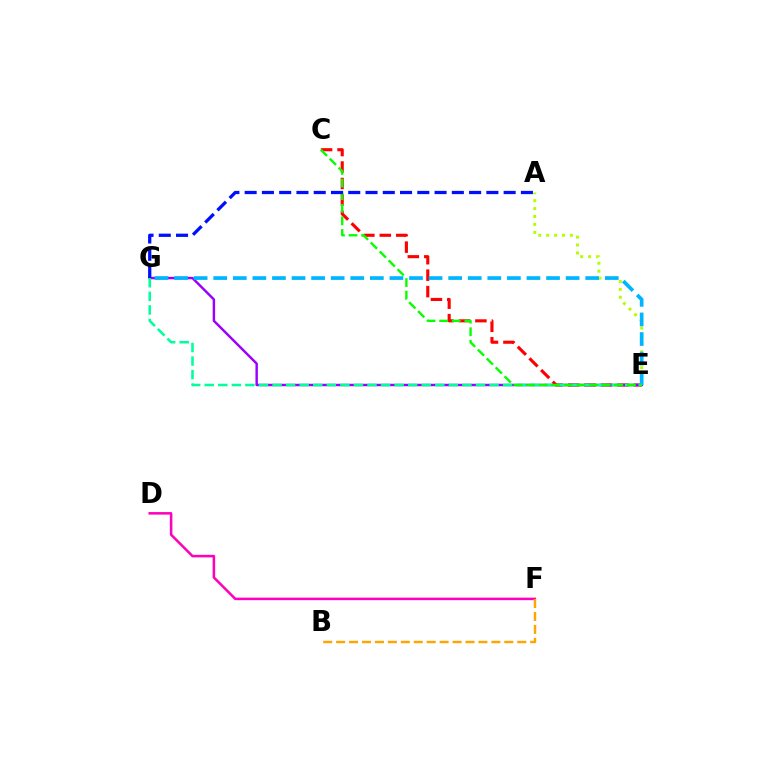{('D', 'F'): [{'color': '#ff00bd', 'line_style': 'solid', 'thickness': 1.82}], ('A', 'E'): [{'color': '#b3ff00', 'line_style': 'dotted', 'thickness': 2.15}], ('C', 'E'): [{'color': '#ff0000', 'line_style': 'dashed', 'thickness': 2.24}, {'color': '#08ff00', 'line_style': 'dashed', 'thickness': 1.71}], ('E', 'G'): [{'color': '#9b00ff', 'line_style': 'solid', 'thickness': 1.76}, {'color': '#00b5ff', 'line_style': 'dashed', 'thickness': 2.66}, {'color': '#00ff9d', 'line_style': 'dashed', 'thickness': 1.84}], ('B', 'F'): [{'color': '#ffa500', 'line_style': 'dashed', 'thickness': 1.76}], ('A', 'G'): [{'color': '#0010ff', 'line_style': 'dashed', 'thickness': 2.35}]}